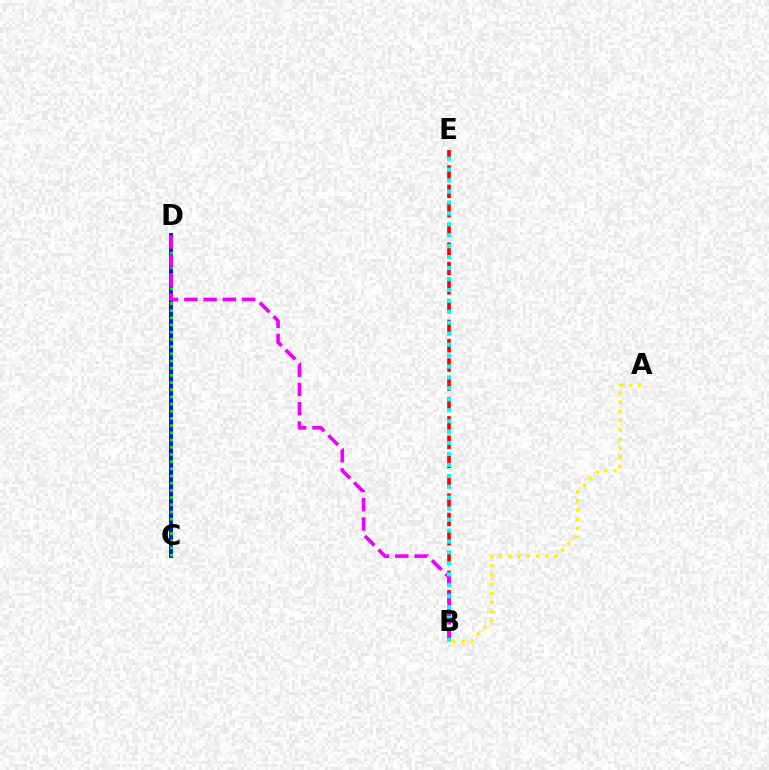{('B', 'E'): [{'color': '#ff0000', 'line_style': 'dashed', 'thickness': 2.62}, {'color': '#00fff6', 'line_style': 'dotted', 'thickness': 2.97}], ('A', 'B'): [{'color': '#fcf500', 'line_style': 'dotted', 'thickness': 2.5}], ('C', 'D'): [{'color': '#0010ff', 'line_style': 'solid', 'thickness': 2.8}, {'color': '#08ff00', 'line_style': 'dotted', 'thickness': 1.95}], ('B', 'D'): [{'color': '#ee00ff', 'line_style': 'dashed', 'thickness': 2.62}]}